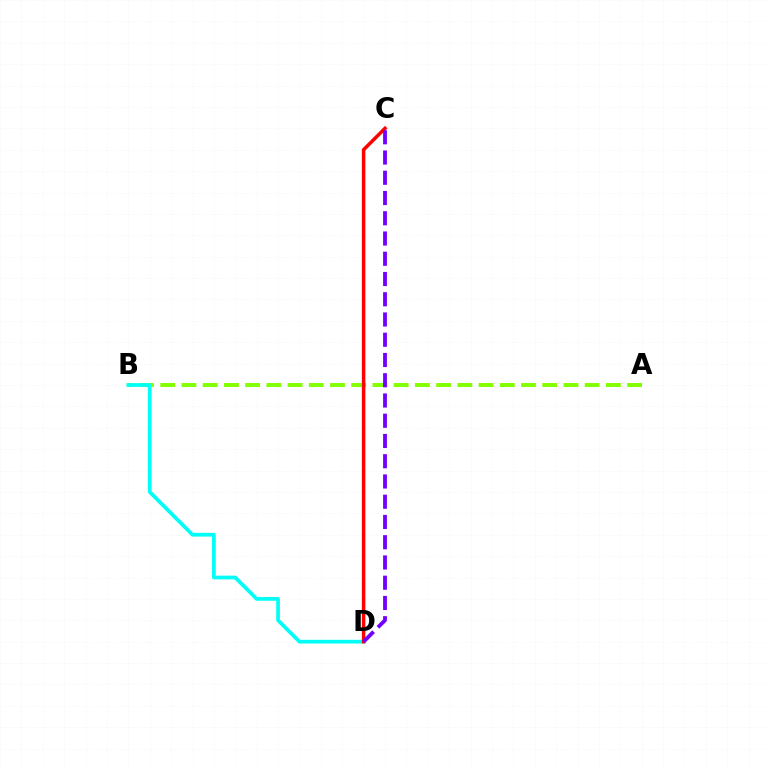{('A', 'B'): [{'color': '#84ff00', 'line_style': 'dashed', 'thickness': 2.88}], ('B', 'D'): [{'color': '#00fff6', 'line_style': 'solid', 'thickness': 2.68}], ('C', 'D'): [{'color': '#ff0000', 'line_style': 'solid', 'thickness': 2.51}, {'color': '#7200ff', 'line_style': 'dashed', 'thickness': 2.75}]}